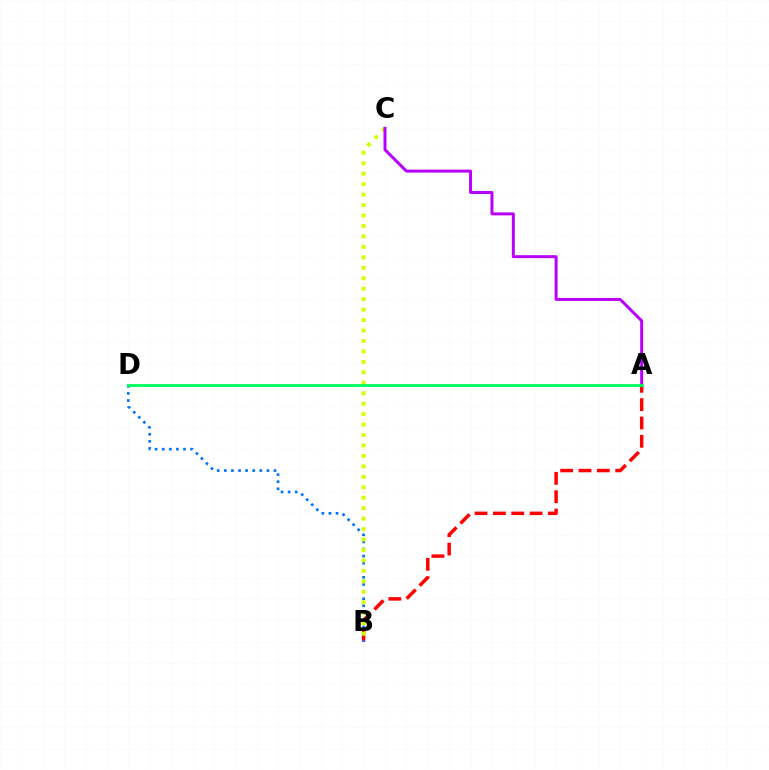{('A', 'B'): [{'color': '#ff0000', 'line_style': 'dashed', 'thickness': 2.49}], ('B', 'D'): [{'color': '#0074ff', 'line_style': 'dotted', 'thickness': 1.93}], ('B', 'C'): [{'color': '#d1ff00', 'line_style': 'dotted', 'thickness': 2.84}], ('A', 'C'): [{'color': '#b900ff', 'line_style': 'solid', 'thickness': 2.14}], ('A', 'D'): [{'color': '#00ff5c', 'line_style': 'solid', 'thickness': 2.01}]}